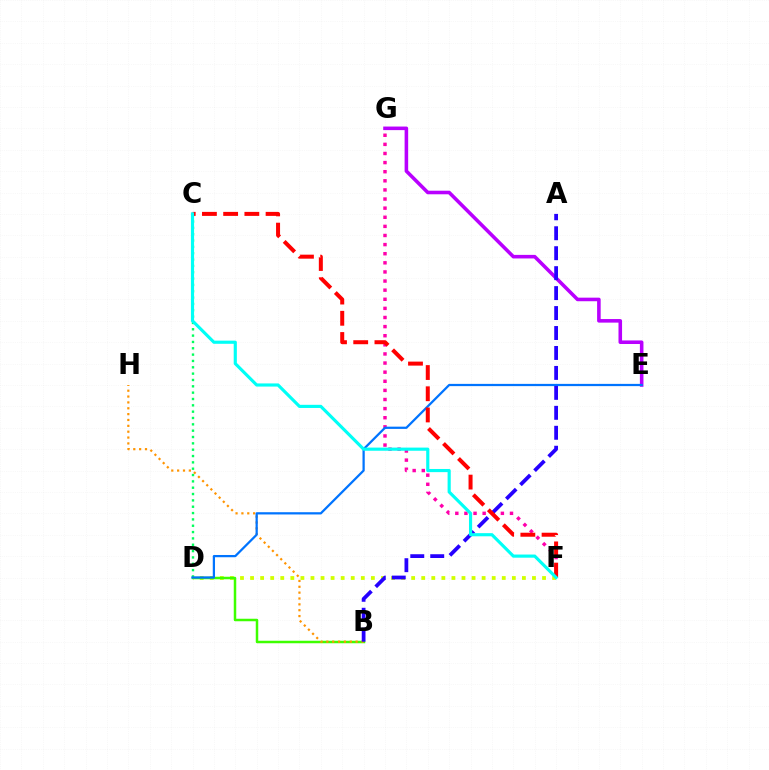{('F', 'G'): [{'color': '#ff00ac', 'line_style': 'dotted', 'thickness': 2.48}], ('D', 'F'): [{'color': '#d1ff00', 'line_style': 'dotted', 'thickness': 2.74}], ('E', 'G'): [{'color': '#b900ff', 'line_style': 'solid', 'thickness': 2.57}], ('C', 'D'): [{'color': '#00ff5c', 'line_style': 'dotted', 'thickness': 1.72}], ('B', 'D'): [{'color': '#3dff00', 'line_style': 'solid', 'thickness': 1.8}], ('B', 'H'): [{'color': '#ff9400', 'line_style': 'dotted', 'thickness': 1.59}], ('D', 'E'): [{'color': '#0074ff', 'line_style': 'solid', 'thickness': 1.62}], ('A', 'B'): [{'color': '#2500ff', 'line_style': 'dashed', 'thickness': 2.71}], ('C', 'F'): [{'color': '#ff0000', 'line_style': 'dashed', 'thickness': 2.88}, {'color': '#00fff6', 'line_style': 'solid', 'thickness': 2.27}]}